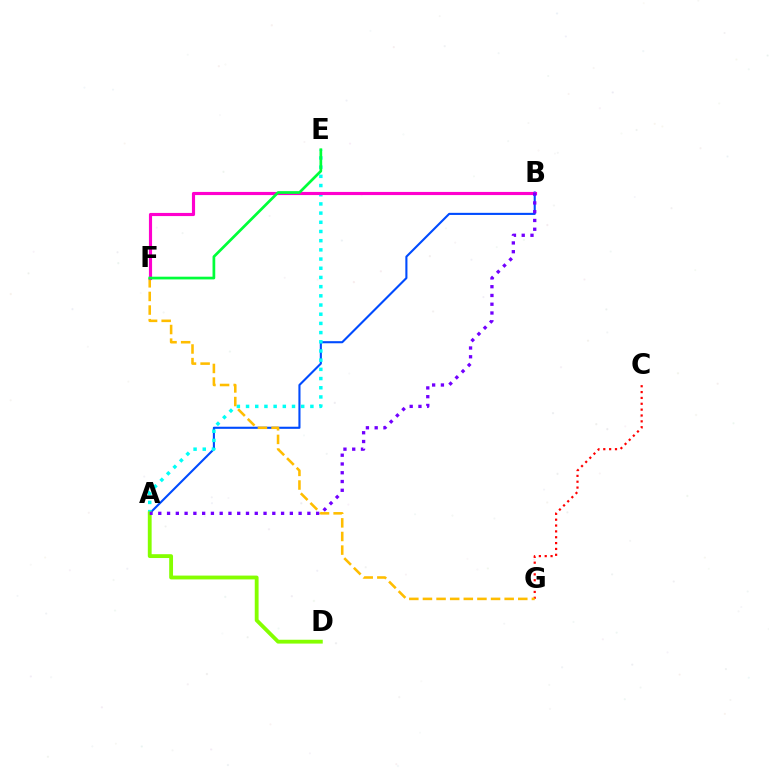{('A', 'B'): [{'color': '#004bff', 'line_style': 'solid', 'thickness': 1.52}, {'color': '#7200ff', 'line_style': 'dotted', 'thickness': 2.38}], ('A', 'E'): [{'color': '#00fff6', 'line_style': 'dotted', 'thickness': 2.5}], ('C', 'G'): [{'color': '#ff0000', 'line_style': 'dotted', 'thickness': 1.59}], ('F', 'G'): [{'color': '#ffbd00', 'line_style': 'dashed', 'thickness': 1.85}], ('A', 'D'): [{'color': '#84ff00', 'line_style': 'solid', 'thickness': 2.76}], ('B', 'F'): [{'color': '#ff00cf', 'line_style': 'solid', 'thickness': 2.26}], ('E', 'F'): [{'color': '#00ff39', 'line_style': 'solid', 'thickness': 1.95}]}